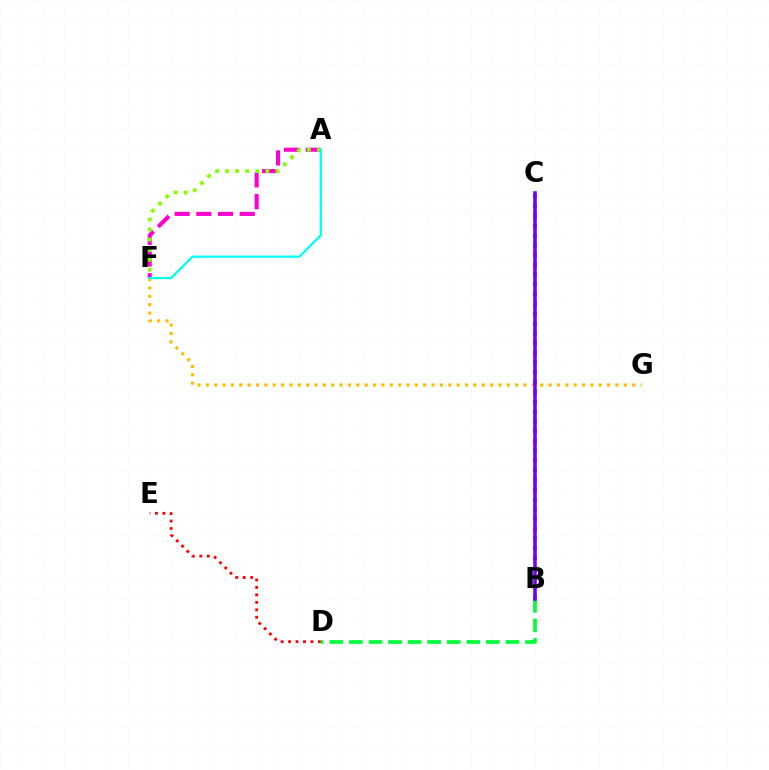{('A', 'F'): [{'color': '#ff00cf', 'line_style': 'dashed', 'thickness': 2.95}, {'color': '#84ff00', 'line_style': 'dotted', 'thickness': 2.73}, {'color': '#00fff6', 'line_style': 'solid', 'thickness': 1.62}], ('F', 'G'): [{'color': '#ffbd00', 'line_style': 'dotted', 'thickness': 2.27}], ('B', 'C'): [{'color': '#004bff', 'line_style': 'dotted', 'thickness': 2.65}, {'color': '#7200ff', 'line_style': 'solid', 'thickness': 2.56}], ('B', 'D'): [{'color': '#00ff39', 'line_style': 'dashed', 'thickness': 2.66}], ('D', 'E'): [{'color': '#ff0000', 'line_style': 'dotted', 'thickness': 2.03}]}